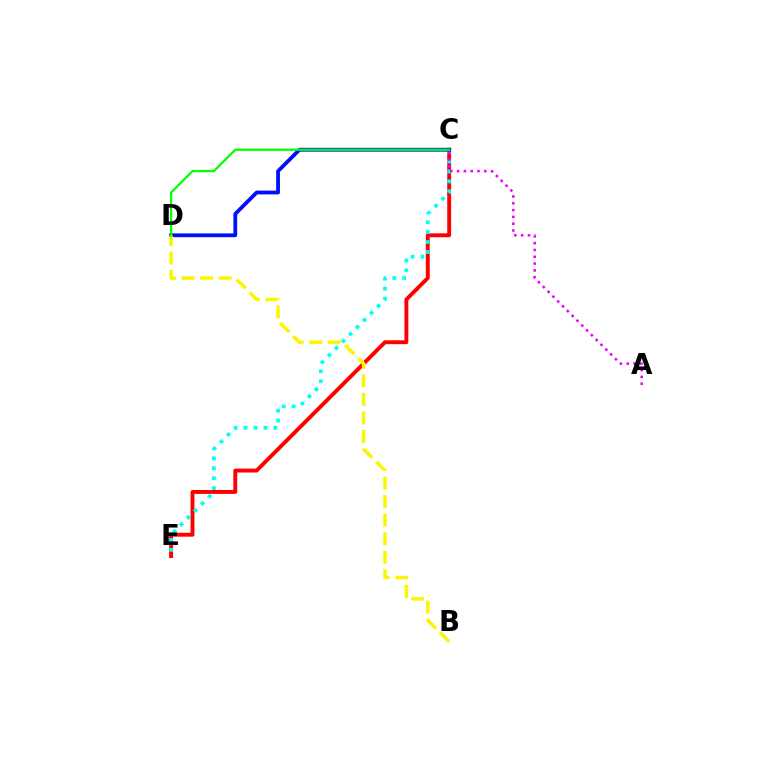{('C', 'E'): [{'color': '#ff0000', 'line_style': 'solid', 'thickness': 2.81}, {'color': '#00fff6', 'line_style': 'dotted', 'thickness': 2.7}], ('A', 'C'): [{'color': '#ee00ff', 'line_style': 'dotted', 'thickness': 1.85}], ('C', 'D'): [{'color': '#0010ff', 'line_style': 'solid', 'thickness': 2.74}, {'color': '#08ff00', 'line_style': 'solid', 'thickness': 1.64}], ('B', 'D'): [{'color': '#fcf500', 'line_style': 'dashed', 'thickness': 2.52}]}